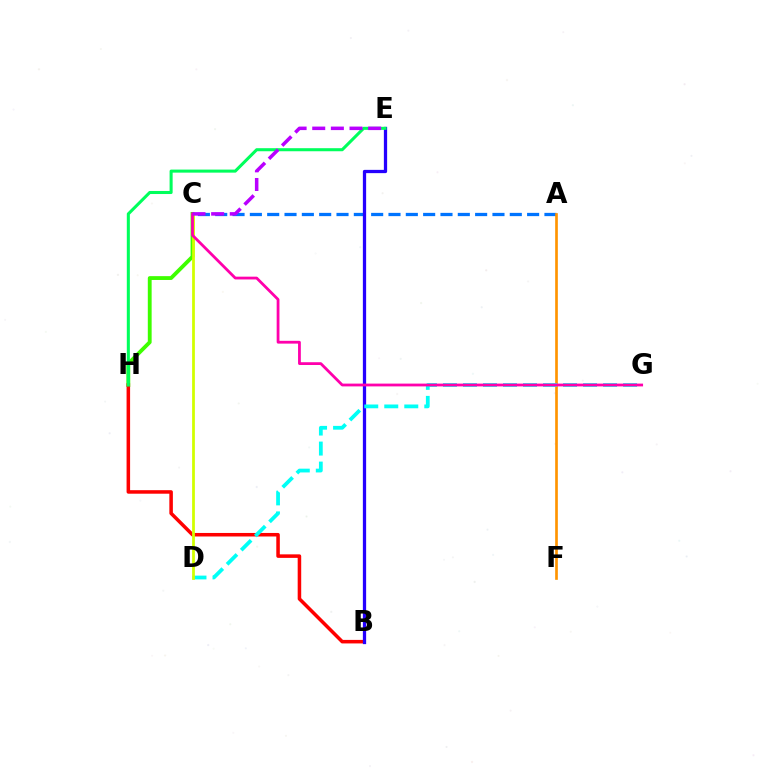{('C', 'H'): [{'color': '#3dff00', 'line_style': 'solid', 'thickness': 2.76}], ('B', 'H'): [{'color': '#ff0000', 'line_style': 'solid', 'thickness': 2.54}], ('A', 'C'): [{'color': '#0074ff', 'line_style': 'dashed', 'thickness': 2.35}], ('B', 'E'): [{'color': '#2500ff', 'line_style': 'solid', 'thickness': 2.35}], ('A', 'F'): [{'color': '#ff9400', 'line_style': 'solid', 'thickness': 1.92}], ('D', 'G'): [{'color': '#00fff6', 'line_style': 'dashed', 'thickness': 2.72}], ('C', 'D'): [{'color': '#d1ff00', 'line_style': 'solid', 'thickness': 1.99}], ('E', 'H'): [{'color': '#00ff5c', 'line_style': 'solid', 'thickness': 2.2}], ('C', 'G'): [{'color': '#ff00ac', 'line_style': 'solid', 'thickness': 2.01}], ('C', 'E'): [{'color': '#b900ff', 'line_style': 'dashed', 'thickness': 2.53}]}